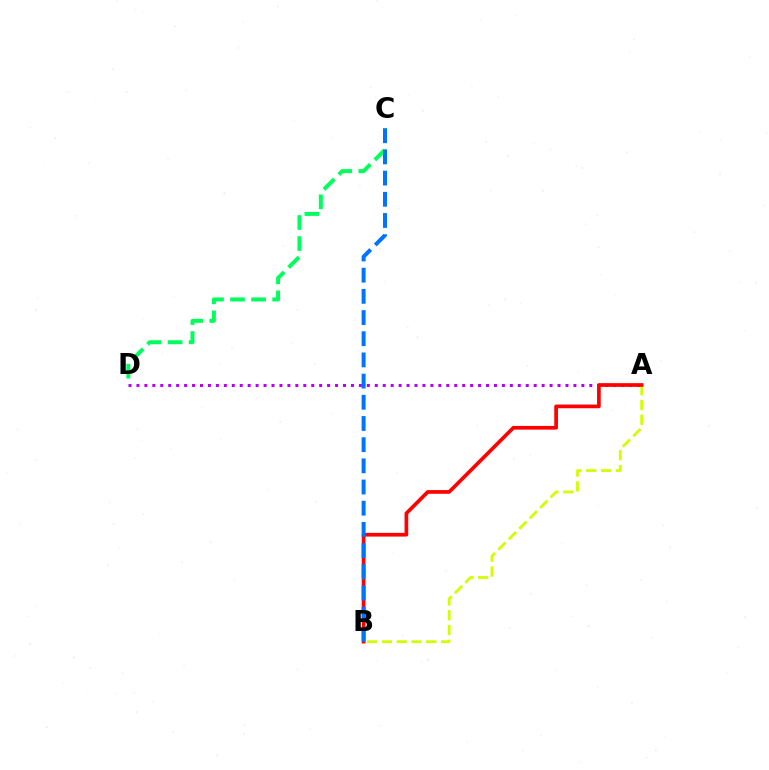{('A', 'D'): [{'color': '#b900ff', 'line_style': 'dotted', 'thickness': 2.16}], ('A', 'B'): [{'color': '#d1ff00', 'line_style': 'dashed', 'thickness': 2.01}, {'color': '#ff0000', 'line_style': 'solid', 'thickness': 2.66}], ('C', 'D'): [{'color': '#00ff5c', 'line_style': 'dashed', 'thickness': 2.86}], ('B', 'C'): [{'color': '#0074ff', 'line_style': 'dashed', 'thickness': 2.88}]}